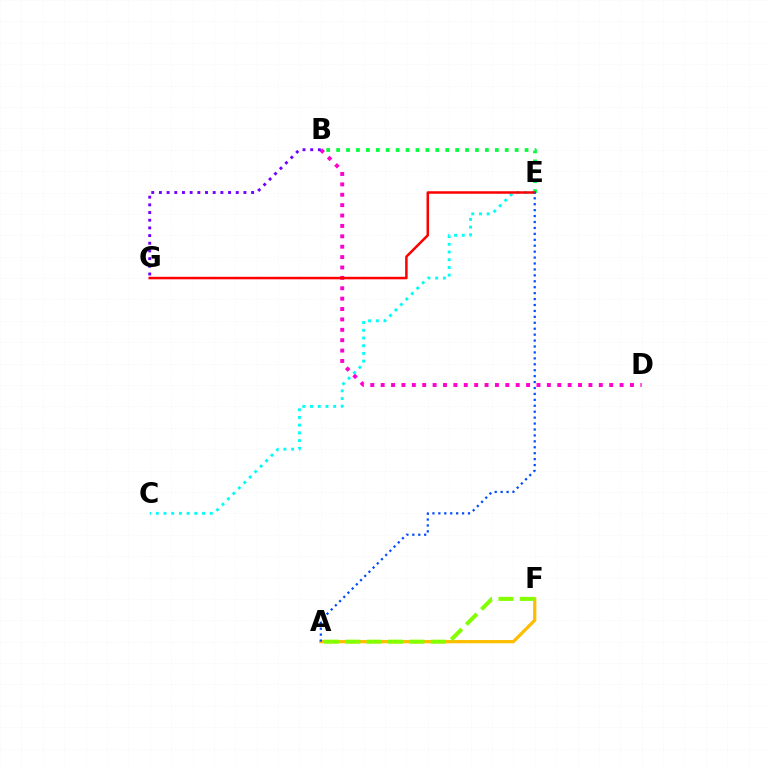{('B', 'E'): [{'color': '#00ff39', 'line_style': 'dotted', 'thickness': 2.69}], ('A', 'F'): [{'color': '#ffbd00', 'line_style': 'solid', 'thickness': 2.32}, {'color': '#84ff00', 'line_style': 'dashed', 'thickness': 2.9}], ('C', 'E'): [{'color': '#00fff6', 'line_style': 'dotted', 'thickness': 2.09}], ('B', 'D'): [{'color': '#ff00cf', 'line_style': 'dotted', 'thickness': 2.82}], ('E', 'G'): [{'color': '#ff0000', 'line_style': 'solid', 'thickness': 1.81}], ('B', 'G'): [{'color': '#7200ff', 'line_style': 'dotted', 'thickness': 2.09}], ('A', 'E'): [{'color': '#004bff', 'line_style': 'dotted', 'thickness': 1.61}]}